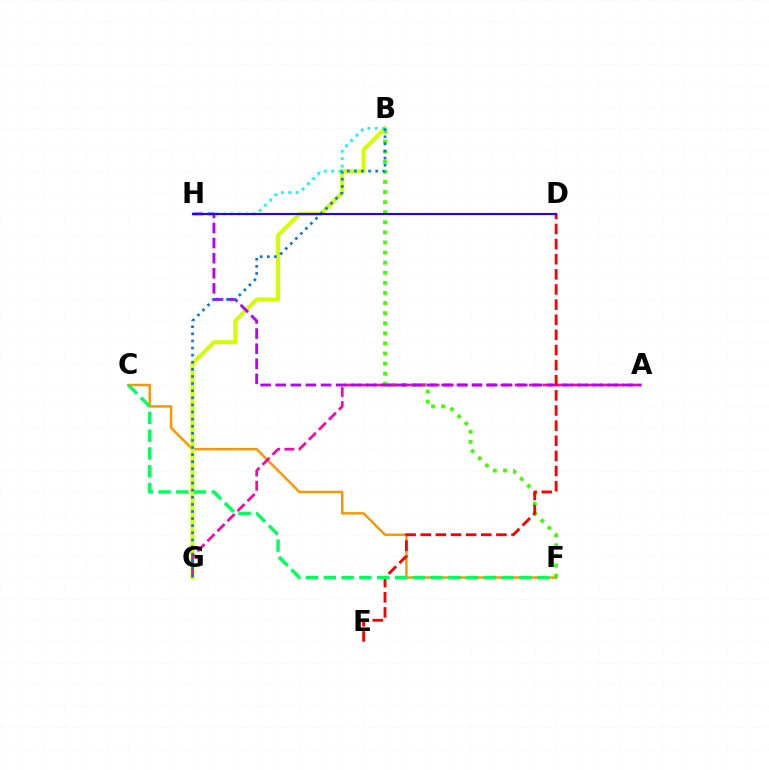{('C', 'F'): [{'color': '#ff9400', 'line_style': 'solid', 'thickness': 1.76}, {'color': '#00ff5c', 'line_style': 'dashed', 'thickness': 2.41}], ('B', 'F'): [{'color': '#3dff00', 'line_style': 'dotted', 'thickness': 2.74}], ('B', 'G'): [{'color': '#d1ff00', 'line_style': 'solid', 'thickness': 2.89}, {'color': '#0074ff', 'line_style': 'dotted', 'thickness': 1.93}], ('A', 'G'): [{'color': '#ff00ac', 'line_style': 'dashed', 'thickness': 1.93}], ('A', 'H'): [{'color': '#b900ff', 'line_style': 'dashed', 'thickness': 2.05}], ('B', 'H'): [{'color': '#00fff6', 'line_style': 'dotted', 'thickness': 2.01}], ('D', 'E'): [{'color': '#ff0000', 'line_style': 'dashed', 'thickness': 2.06}], ('D', 'H'): [{'color': '#2500ff', 'line_style': 'solid', 'thickness': 1.53}]}